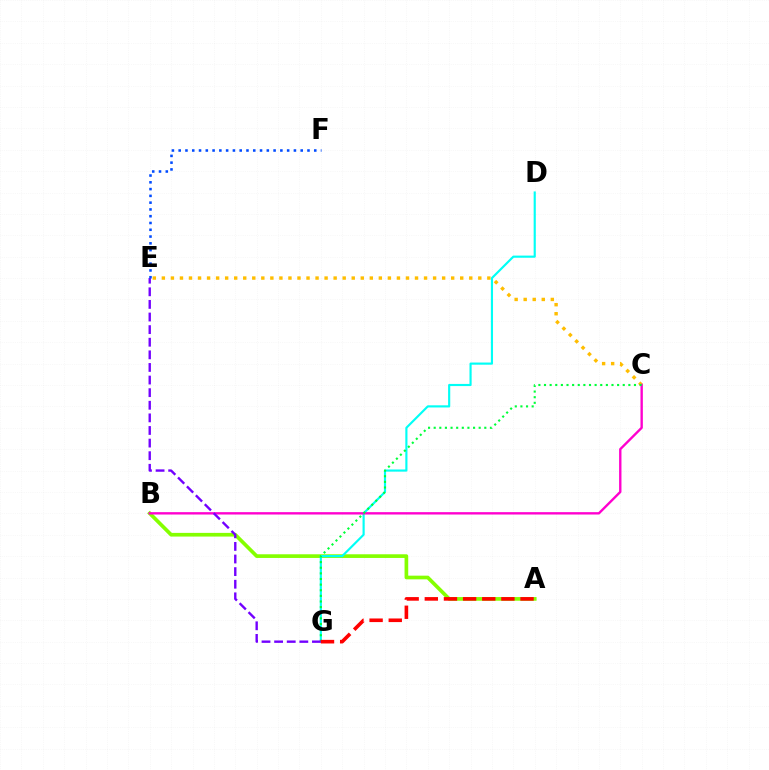{('C', 'E'): [{'color': '#ffbd00', 'line_style': 'dotted', 'thickness': 2.46}], ('A', 'B'): [{'color': '#84ff00', 'line_style': 'solid', 'thickness': 2.65}], ('D', 'G'): [{'color': '#00fff6', 'line_style': 'solid', 'thickness': 1.55}], ('B', 'C'): [{'color': '#ff00cf', 'line_style': 'solid', 'thickness': 1.71}], ('C', 'G'): [{'color': '#00ff39', 'line_style': 'dotted', 'thickness': 1.53}], ('E', 'G'): [{'color': '#7200ff', 'line_style': 'dashed', 'thickness': 1.71}], ('A', 'G'): [{'color': '#ff0000', 'line_style': 'dashed', 'thickness': 2.6}], ('E', 'F'): [{'color': '#004bff', 'line_style': 'dotted', 'thickness': 1.84}]}